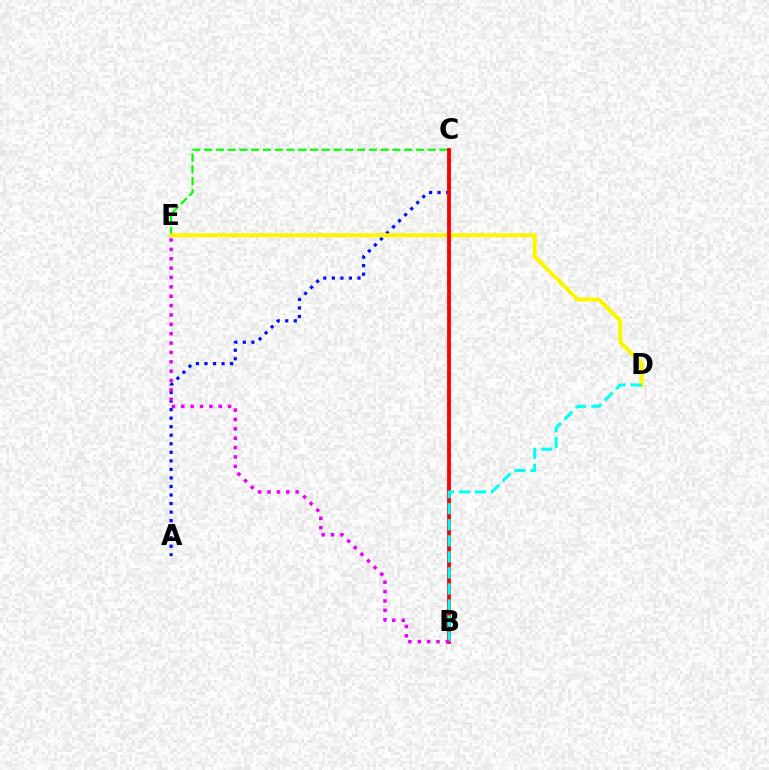{('C', 'E'): [{'color': '#08ff00', 'line_style': 'dashed', 'thickness': 1.6}], ('A', 'C'): [{'color': '#0010ff', 'line_style': 'dotted', 'thickness': 2.32}], ('D', 'E'): [{'color': '#fcf500', 'line_style': 'solid', 'thickness': 2.89}], ('B', 'C'): [{'color': '#ff0000', 'line_style': 'solid', 'thickness': 2.76}], ('B', 'D'): [{'color': '#00fff6', 'line_style': 'dashed', 'thickness': 2.18}], ('B', 'E'): [{'color': '#ee00ff', 'line_style': 'dotted', 'thickness': 2.55}]}